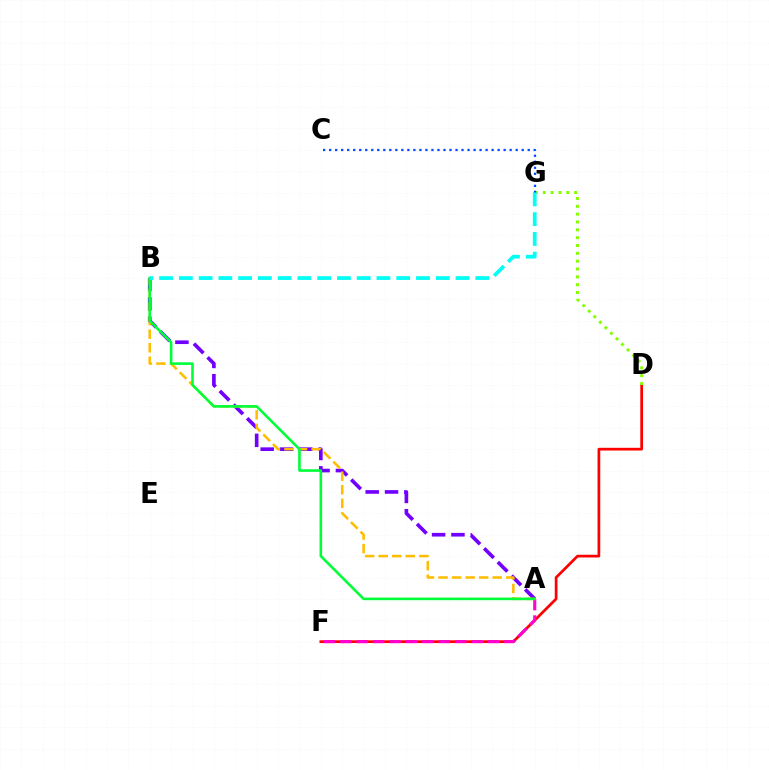{('D', 'F'): [{'color': '#ff0000', 'line_style': 'solid', 'thickness': 1.96}], ('A', 'F'): [{'color': '#ff00cf', 'line_style': 'dashed', 'thickness': 2.23}], ('A', 'B'): [{'color': '#7200ff', 'line_style': 'dashed', 'thickness': 2.63}, {'color': '#ffbd00', 'line_style': 'dashed', 'thickness': 1.84}, {'color': '#00ff39', 'line_style': 'solid', 'thickness': 1.87}], ('D', 'G'): [{'color': '#84ff00', 'line_style': 'dotted', 'thickness': 2.13}], ('C', 'G'): [{'color': '#004bff', 'line_style': 'dotted', 'thickness': 1.63}], ('B', 'G'): [{'color': '#00fff6', 'line_style': 'dashed', 'thickness': 2.68}]}